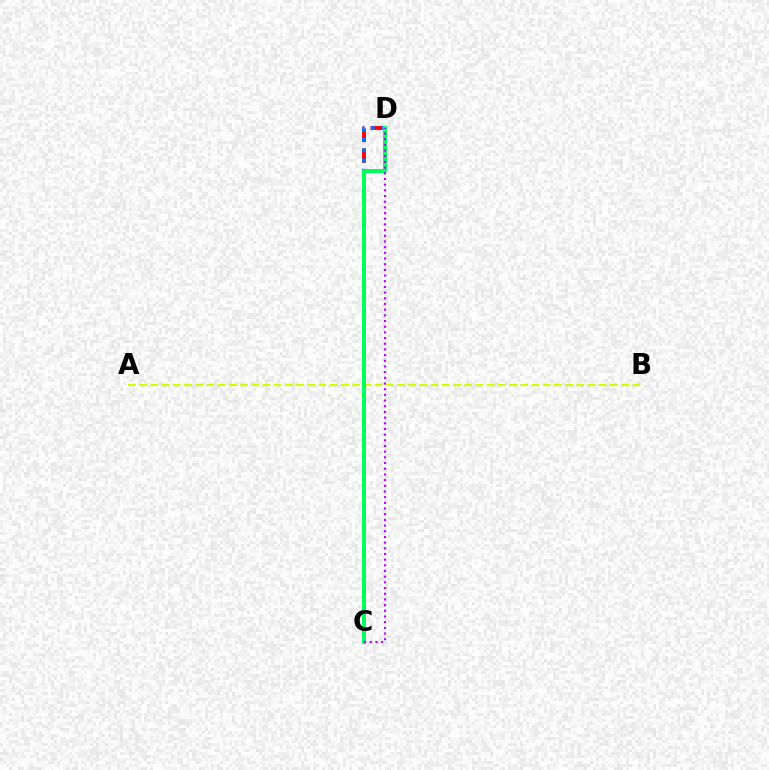{('A', 'B'): [{'color': '#d1ff00', 'line_style': 'dashed', 'thickness': 1.52}], ('C', 'D'): [{'color': '#ff0000', 'line_style': 'dashed', 'thickness': 2.81}, {'color': '#0074ff', 'line_style': 'dotted', 'thickness': 2.8}, {'color': '#00ff5c', 'line_style': 'solid', 'thickness': 2.88}, {'color': '#b900ff', 'line_style': 'dotted', 'thickness': 1.54}]}